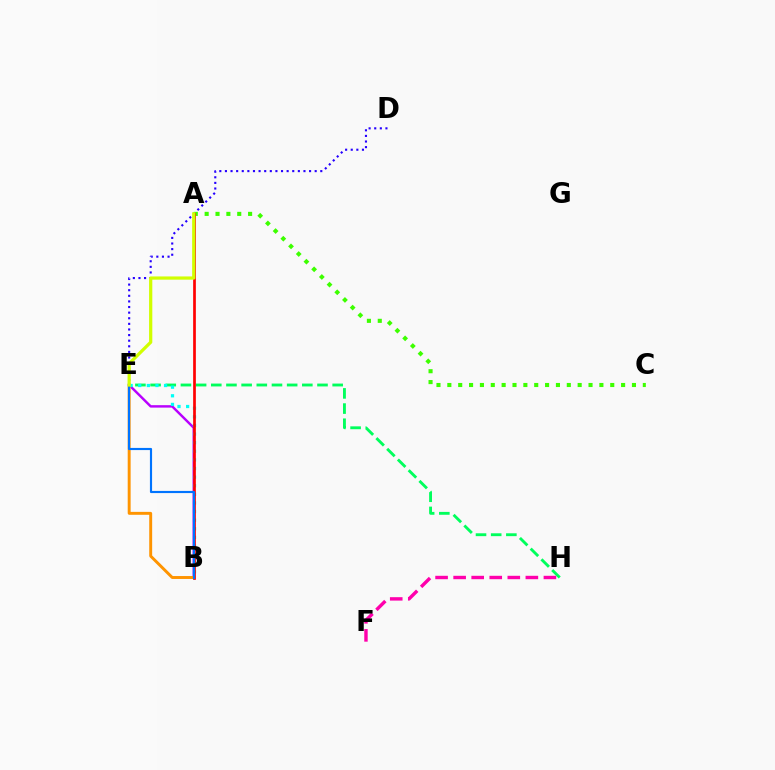{('D', 'E'): [{'color': '#2500ff', 'line_style': 'dotted', 'thickness': 1.52}], ('E', 'H'): [{'color': '#00ff5c', 'line_style': 'dashed', 'thickness': 2.06}], ('B', 'E'): [{'color': '#b900ff', 'line_style': 'solid', 'thickness': 1.76}, {'color': '#ff9400', 'line_style': 'solid', 'thickness': 2.11}, {'color': '#00fff6', 'line_style': 'dotted', 'thickness': 2.34}, {'color': '#0074ff', 'line_style': 'solid', 'thickness': 1.55}], ('A', 'C'): [{'color': '#3dff00', 'line_style': 'dotted', 'thickness': 2.95}], ('F', 'H'): [{'color': '#ff00ac', 'line_style': 'dashed', 'thickness': 2.45}], ('A', 'B'): [{'color': '#ff0000', 'line_style': 'solid', 'thickness': 1.95}], ('A', 'E'): [{'color': '#d1ff00', 'line_style': 'solid', 'thickness': 2.32}]}